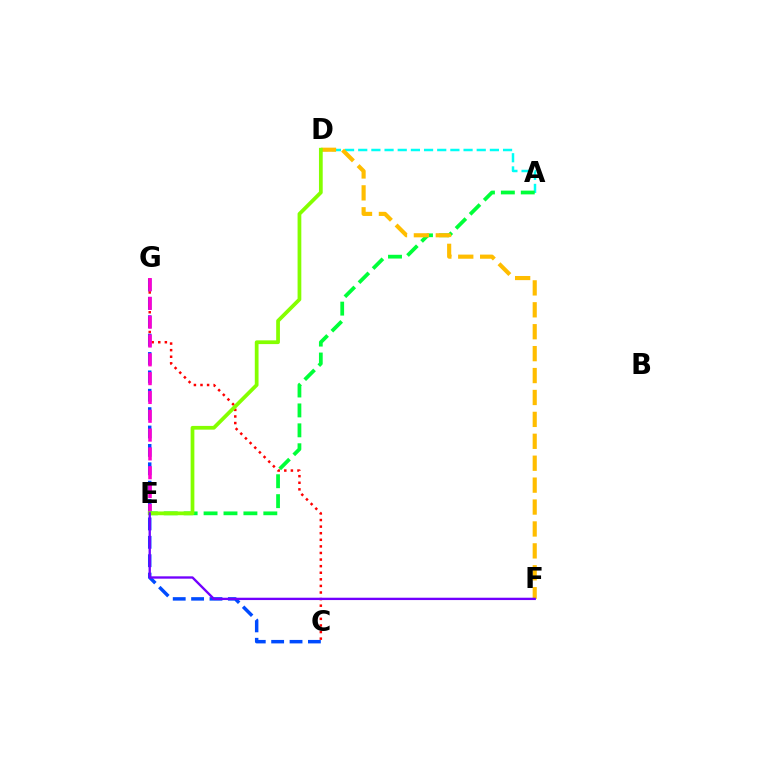{('C', 'G'): [{'color': '#004bff', 'line_style': 'dashed', 'thickness': 2.5}, {'color': '#ff0000', 'line_style': 'dotted', 'thickness': 1.79}], ('E', 'G'): [{'color': '#ff00cf', 'line_style': 'dashed', 'thickness': 2.56}], ('A', 'D'): [{'color': '#00fff6', 'line_style': 'dashed', 'thickness': 1.79}], ('A', 'E'): [{'color': '#00ff39', 'line_style': 'dashed', 'thickness': 2.71}], ('D', 'F'): [{'color': '#ffbd00', 'line_style': 'dashed', 'thickness': 2.98}], ('D', 'E'): [{'color': '#84ff00', 'line_style': 'solid', 'thickness': 2.7}], ('E', 'F'): [{'color': '#7200ff', 'line_style': 'solid', 'thickness': 1.69}]}